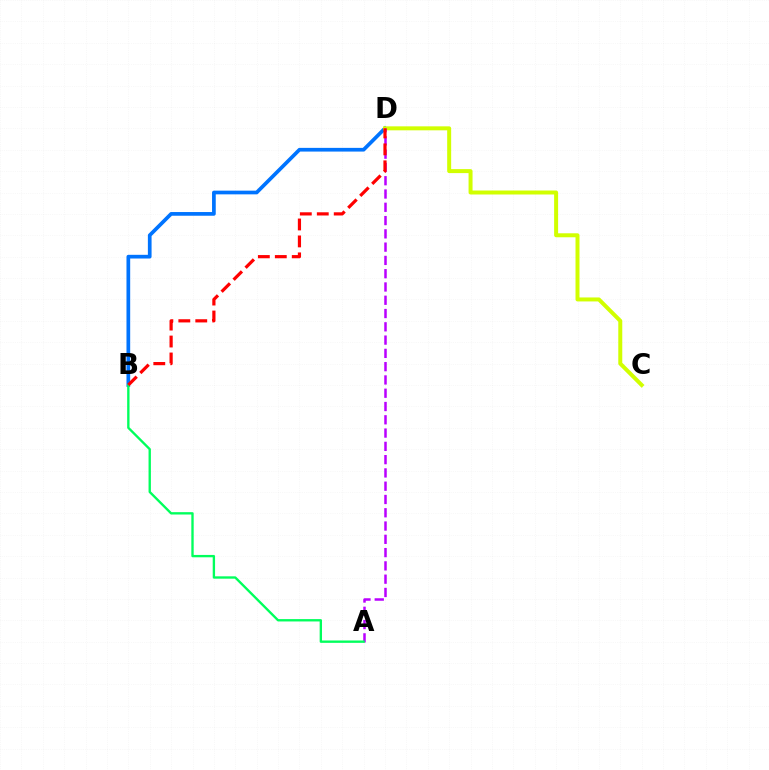{('B', 'D'): [{'color': '#0074ff', 'line_style': 'solid', 'thickness': 2.67}, {'color': '#ff0000', 'line_style': 'dashed', 'thickness': 2.3}], ('C', 'D'): [{'color': '#d1ff00', 'line_style': 'solid', 'thickness': 2.87}], ('A', 'D'): [{'color': '#b900ff', 'line_style': 'dashed', 'thickness': 1.8}], ('A', 'B'): [{'color': '#00ff5c', 'line_style': 'solid', 'thickness': 1.7}]}